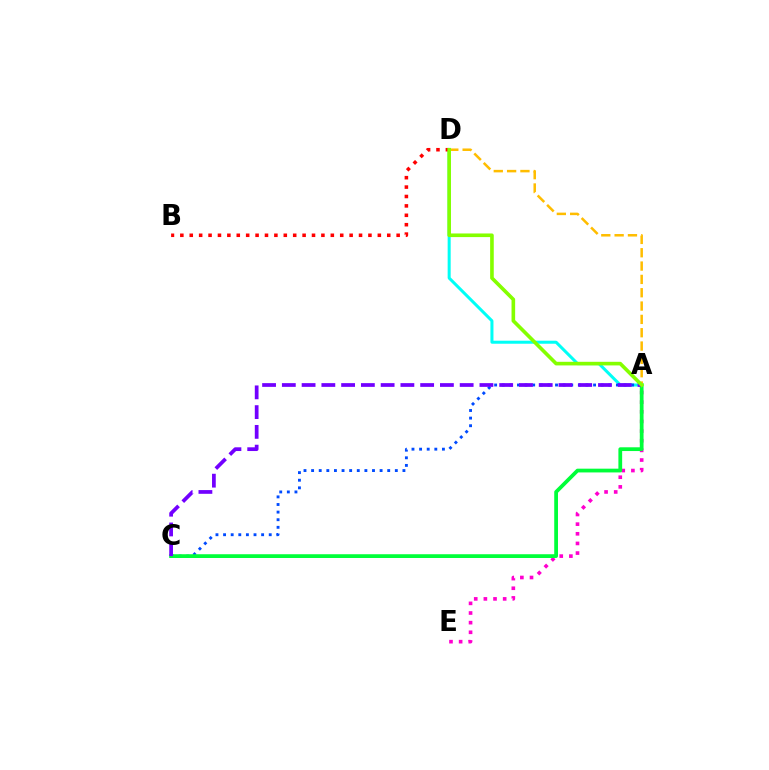{('A', 'E'): [{'color': '#ff00cf', 'line_style': 'dotted', 'thickness': 2.62}], ('A', 'D'): [{'color': '#00fff6', 'line_style': 'solid', 'thickness': 2.18}, {'color': '#ffbd00', 'line_style': 'dashed', 'thickness': 1.81}, {'color': '#84ff00', 'line_style': 'solid', 'thickness': 2.61}], ('A', 'C'): [{'color': '#004bff', 'line_style': 'dotted', 'thickness': 2.07}, {'color': '#00ff39', 'line_style': 'solid', 'thickness': 2.71}, {'color': '#7200ff', 'line_style': 'dashed', 'thickness': 2.68}], ('B', 'D'): [{'color': '#ff0000', 'line_style': 'dotted', 'thickness': 2.56}]}